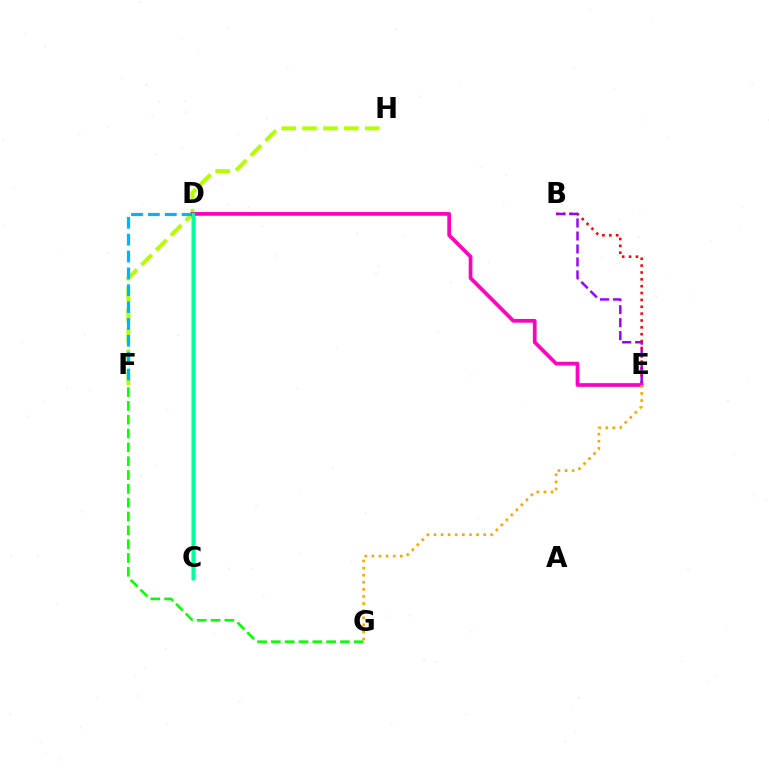{('F', 'H'): [{'color': '#b3ff00', 'line_style': 'dashed', 'thickness': 2.84}], ('B', 'E'): [{'color': '#ff0000', 'line_style': 'dotted', 'thickness': 1.86}, {'color': '#9b00ff', 'line_style': 'dashed', 'thickness': 1.76}], ('D', 'E'): [{'color': '#ff00bd', 'line_style': 'solid', 'thickness': 2.67}], ('D', 'F'): [{'color': '#00b5ff', 'line_style': 'dashed', 'thickness': 2.29}], ('C', 'D'): [{'color': '#0010ff', 'line_style': 'solid', 'thickness': 2.41}, {'color': '#00ff9d', 'line_style': 'solid', 'thickness': 2.39}], ('F', 'G'): [{'color': '#08ff00', 'line_style': 'dashed', 'thickness': 1.88}], ('E', 'G'): [{'color': '#ffa500', 'line_style': 'dotted', 'thickness': 1.93}]}